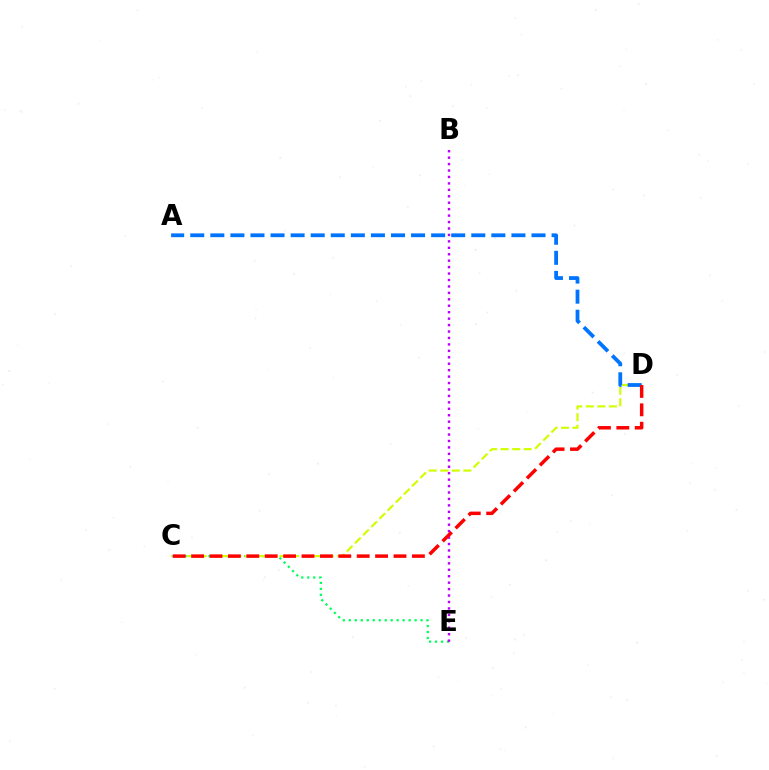{('C', 'E'): [{'color': '#00ff5c', 'line_style': 'dotted', 'thickness': 1.62}], ('B', 'E'): [{'color': '#b900ff', 'line_style': 'dotted', 'thickness': 1.75}], ('C', 'D'): [{'color': '#d1ff00', 'line_style': 'dashed', 'thickness': 1.57}, {'color': '#ff0000', 'line_style': 'dashed', 'thickness': 2.5}], ('A', 'D'): [{'color': '#0074ff', 'line_style': 'dashed', 'thickness': 2.73}]}